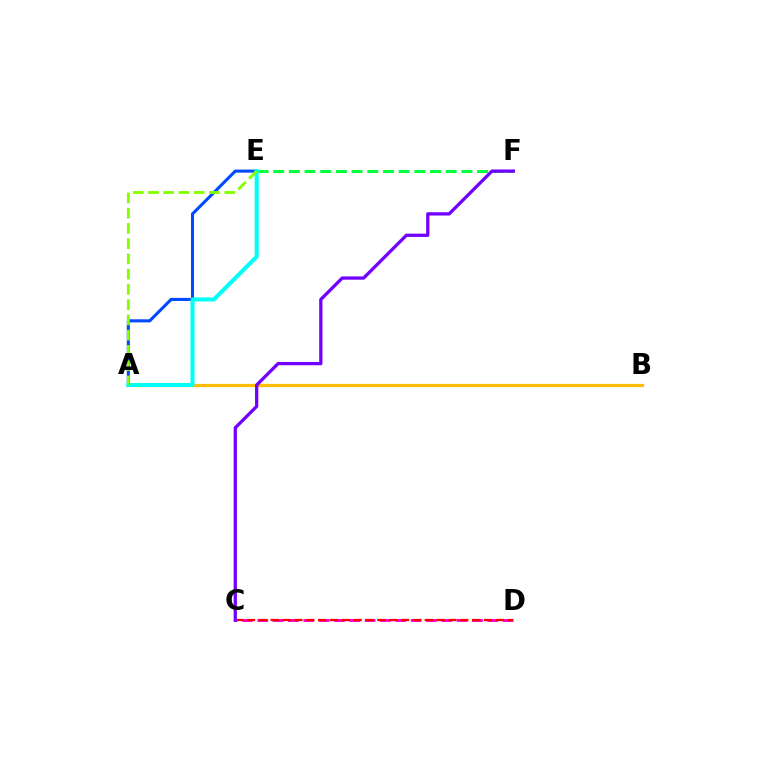{('A', 'E'): [{'color': '#004bff', 'line_style': 'solid', 'thickness': 2.22}, {'color': '#00fff6', 'line_style': 'solid', 'thickness': 2.91}, {'color': '#84ff00', 'line_style': 'dashed', 'thickness': 2.07}], ('A', 'B'): [{'color': '#ffbd00', 'line_style': 'solid', 'thickness': 2.32}], ('E', 'F'): [{'color': '#00ff39', 'line_style': 'dashed', 'thickness': 2.13}], ('C', 'D'): [{'color': '#ff00cf', 'line_style': 'dashed', 'thickness': 2.08}, {'color': '#ff0000', 'line_style': 'dashed', 'thickness': 1.61}], ('C', 'F'): [{'color': '#7200ff', 'line_style': 'solid', 'thickness': 2.36}]}